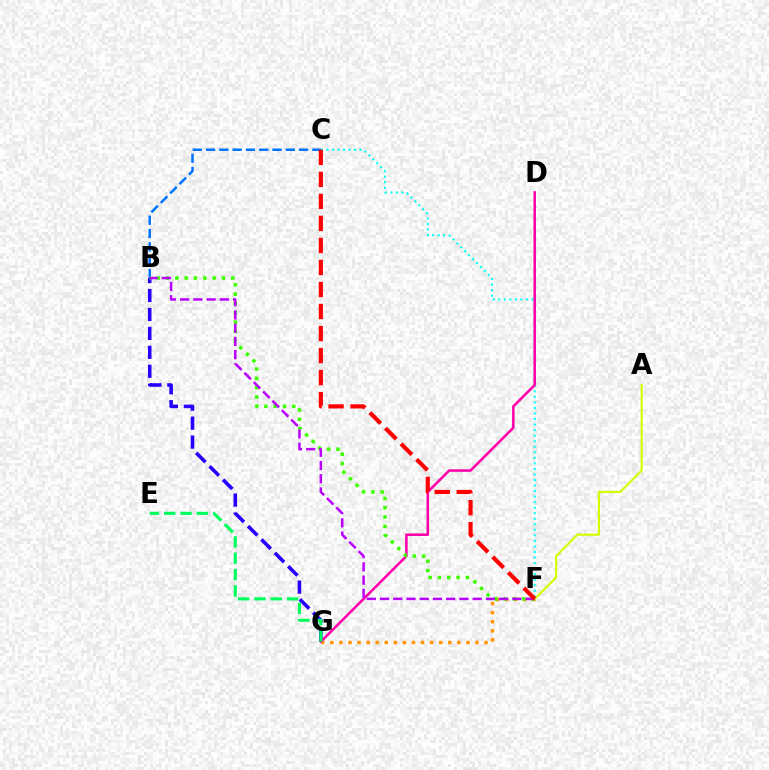{('B', 'G'): [{'color': '#2500ff', 'line_style': 'dashed', 'thickness': 2.57}], ('C', 'F'): [{'color': '#00fff6', 'line_style': 'dotted', 'thickness': 1.5}, {'color': '#ff0000', 'line_style': 'dashed', 'thickness': 2.99}], ('F', 'G'): [{'color': '#ff9400', 'line_style': 'dotted', 'thickness': 2.46}], ('B', 'C'): [{'color': '#0074ff', 'line_style': 'dashed', 'thickness': 1.81}], ('D', 'G'): [{'color': '#ff00ac', 'line_style': 'solid', 'thickness': 1.84}], ('B', 'F'): [{'color': '#3dff00', 'line_style': 'dotted', 'thickness': 2.53}, {'color': '#b900ff', 'line_style': 'dashed', 'thickness': 1.8}], ('A', 'F'): [{'color': '#d1ff00', 'line_style': 'solid', 'thickness': 1.54}], ('E', 'G'): [{'color': '#00ff5c', 'line_style': 'dashed', 'thickness': 2.22}]}